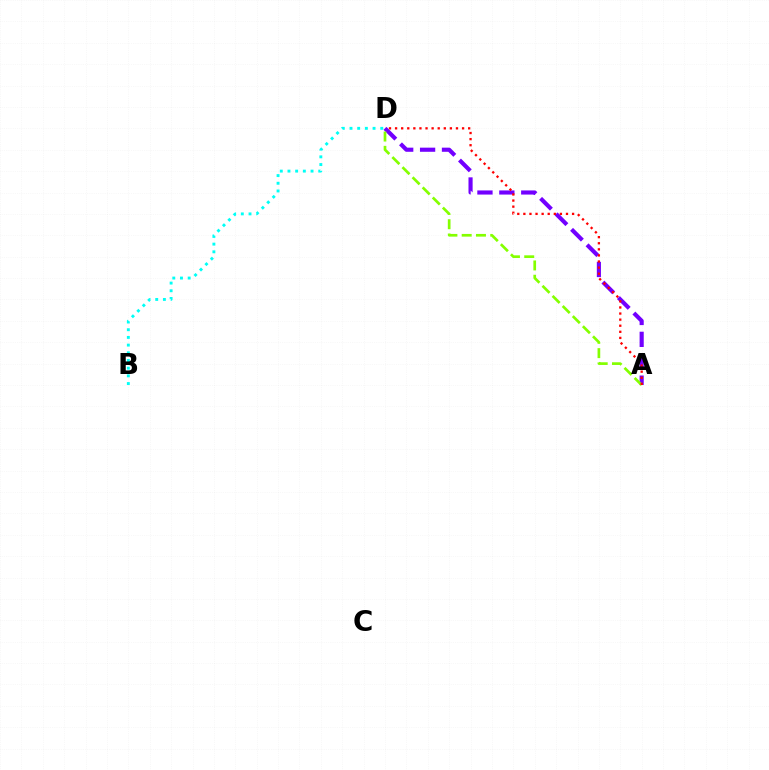{('B', 'D'): [{'color': '#00fff6', 'line_style': 'dotted', 'thickness': 2.09}], ('A', 'D'): [{'color': '#7200ff', 'line_style': 'dashed', 'thickness': 2.98}, {'color': '#84ff00', 'line_style': 'dashed', 'thickness': 1.94}, {'color': '#ff0000', 'line_style': 'dotted', 'thickness': 1.65}]}